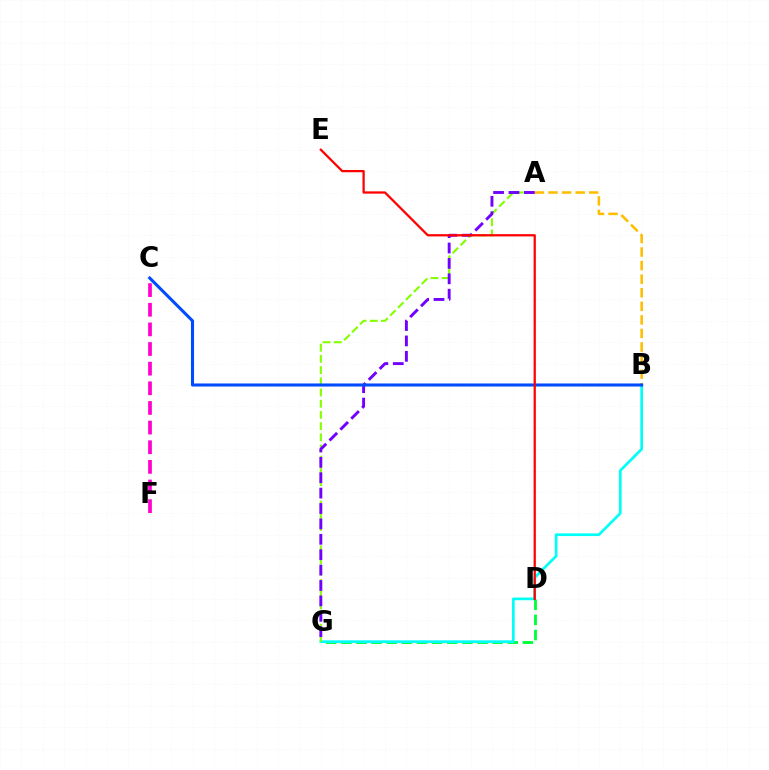{('D', 'G'): [{'color': '#00ff39', 'line_style': 'dashed', 'thickness': 2.05}], ('C', 'F'): [{'color': '#ff00cf', 'line_style': 'dashed', 'thickness': 2.67}], ('B', 'G'): [{'color': '#00fff6', 'line_style': 'solid', 'thickness': 1.94}], ('A', 'G'): [{'color': '#84ff00', 'line_style': 'dashed', 'thickness': 1.52}, {'color': '#7200ff', 'line_style': 'dashed', 'thickness': 2.09}], ('A', 'B'): [{'color': '#ffbd00', 'line_style': 'dashed', 'thickness': 1.84}], ('B', 'C'): [{'color': '#004bff', 'line_style': 'solid', 'thickness': 2.21}], ('D', 'E'): [{'color': '#ff0000', 'line_style': 'solid', 'thickness': 1.62}]}